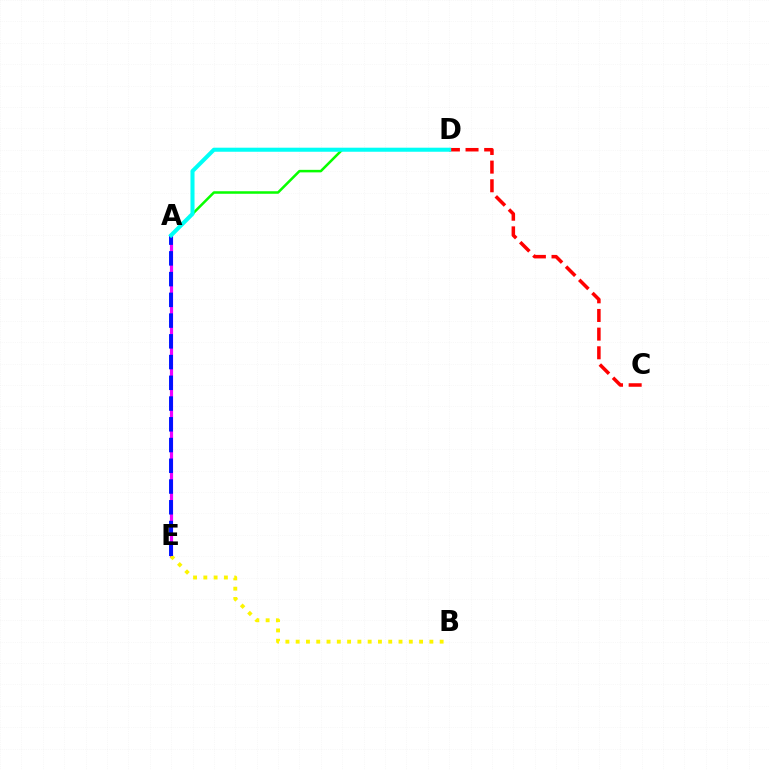{('A', 'E'): [{'color': '#ee00ff', 'line_style': 'solid', 'thickness': 2.29}, {'color': '#0010ff', 'line_style': 'dashed', 'thickness': 2.82}], ('A', 'D'): [{'color': '#08ff00', 'line_style': 'solid', 'thickness': 1.82}, {'color': '#00fff6', 'line_style': 'solid', 'thickness': 2.91}], ('B', 'E'): [{'color': '#fcf500', 'line_style': 'dotted', 'thickness': 2.79}], ('C', 'D'): [{'color': '#ff0000', 'line_style': 'dashed', 'thickness': 2.53}]}